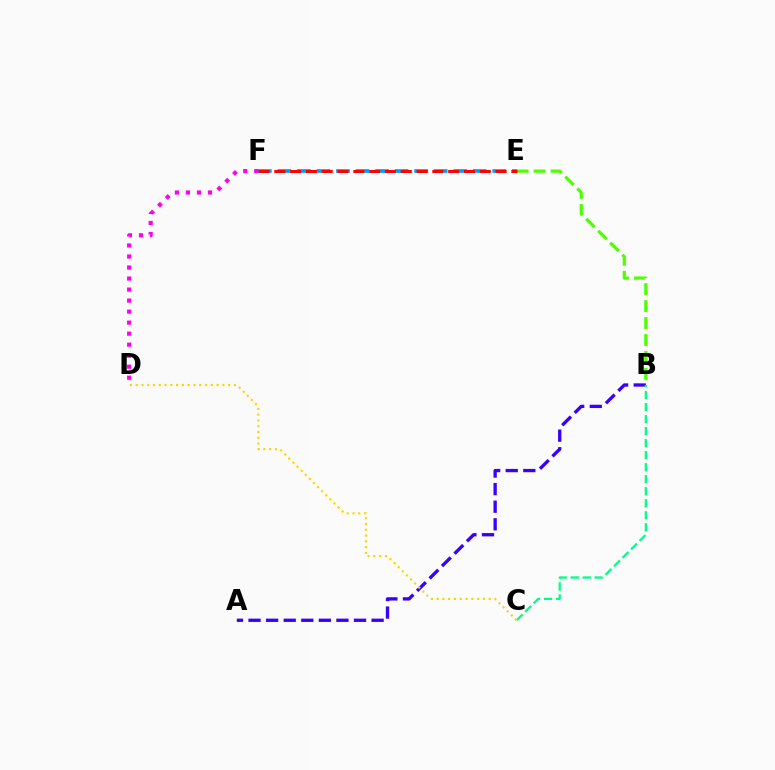{('A', 'B'): [{'color': '#3700ff', 'line_style': 'dashed', 'thickness': 2.39}], ('B', 'E'): [{'color': '#4fff00', 'line_style': 'dashed', 'thickness': 2.3}], ('B', 'C'): [{'color': '#00ff86', 'line_style': 'dashed', 'thickness': 1.63}], ('E', 'F'): [{'color': '#009eff', 'line_style': 'dashed', 'thickness': 2.65}, {'color': '#ff0000', 'line_style': 'dashed', 'thickness': 2.15}], ('D', 'F'): [{'color': '#ff00ed', 'line_style': 'dotted', 'thickness': 2.99}], ('C', 'D'): [{'color': '#ffd500', 'line_style': 'dotted', 'thickness': 1.57}]}